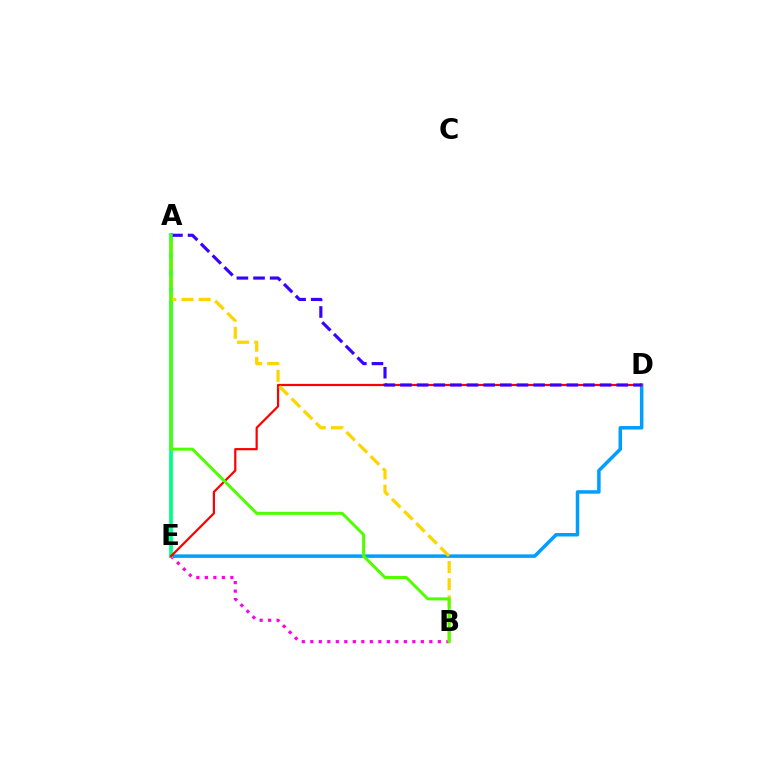{('B', 'E'): [{'color': '#ff00ed', 'line_style': 'dotted', 'thickness': 2.31}], ('D', 'E'): [{'color': '#009eff', 'line_style': 'solid', 'thickness': 2.52}, {'color': '#ff0000', 'line_style': 'solid', 'thickness': 1.59}], ('A', 'E'): [{'color': '#00ff86', 'line_style': 'solid', 'thickness': 2.7}], ('A', 'D'): [{'color': '#3700ff', 'line_style': 'dashed', 'thickness': 2.26}], ('A', 'B'): [{'color': '#ffd500', 'line_style': 'dashed', 'thickness': 2.33}, {'color': '#4fff00', 'line_style': 'solid', 'thickness': 2.15}]}